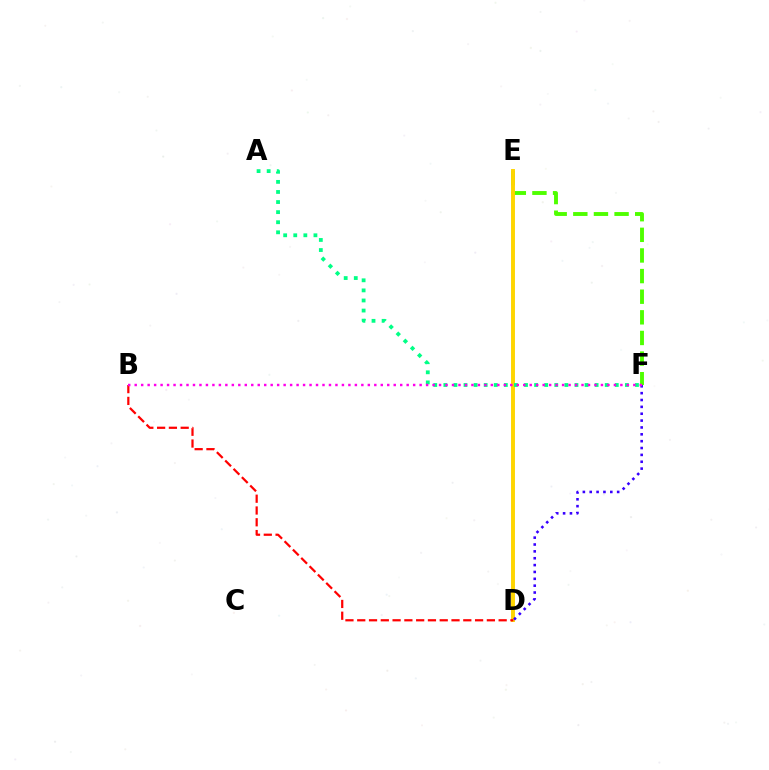{('D', 'E'): [{'color': '#009eff', 'line_style': 'solid', 'thickness': 1.56}, {'color': '#ffd500', 'line_style': 'solid', 'thickness': 2.81}], ('E', 'F'): [{'color': '#4fff00', 'line_style': 'dashed', 'thickness': 2.8}], ('A', 'F'): [{'color': '#00ff86', 'line_style': 'dotted', 'thickness': 2.74}], ('B', 'D'): [{'color': '#ff0000', 'line_style': 'dashed', 'thickness': 1.6}], ('D', 'F'): [{'color': '#3700ff', 'line_style': 'dotted', 'thickness': 1.86}], ('B', 'F'): [{'color': '#ff00ed', 'line_style': 'dotted', 'thickness': 1.76}]}